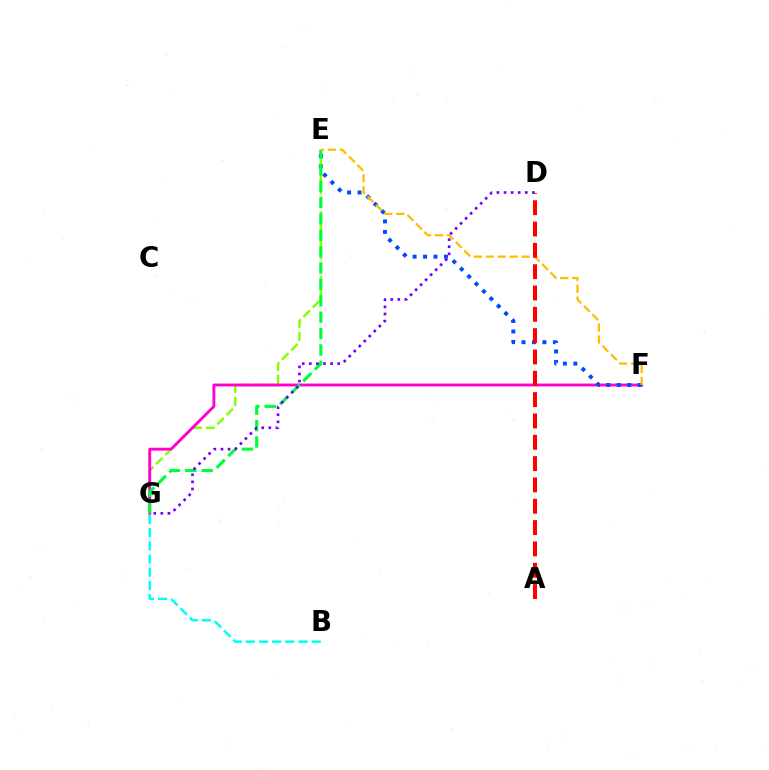{('E', 'G'): [{'color': '#84ff00', 'line_style': 'dashed', 'thickness': 1.76}, {'color': '#00ff39', 'line_style': 'dashed', 'thickness': 2.23}], ('F', 'G'): [{'color': '#ff00cf', 'line_style': 'solid', 'thickness': 2.08}], ('E', 'F'): [{'color': '#004bff', 'line_style': 'dotted', 'thickness': 2.84}, {'color': '#ffbd00', 'line_style': 'dashed', 'thickness': 1.62}], ('B', 'G'): [{'color': '#00fff6', 'line_style': 'dashed', 'thickness': 1.79}], ('D', 'G'): [{'color': '#7200ff', 'line_style': 'dotted', 'thickness': 1.93}], ('A', 'D'): [{'color': '#ff0000', 'line_style': 'dashed', 'thickness': 2.9}]}